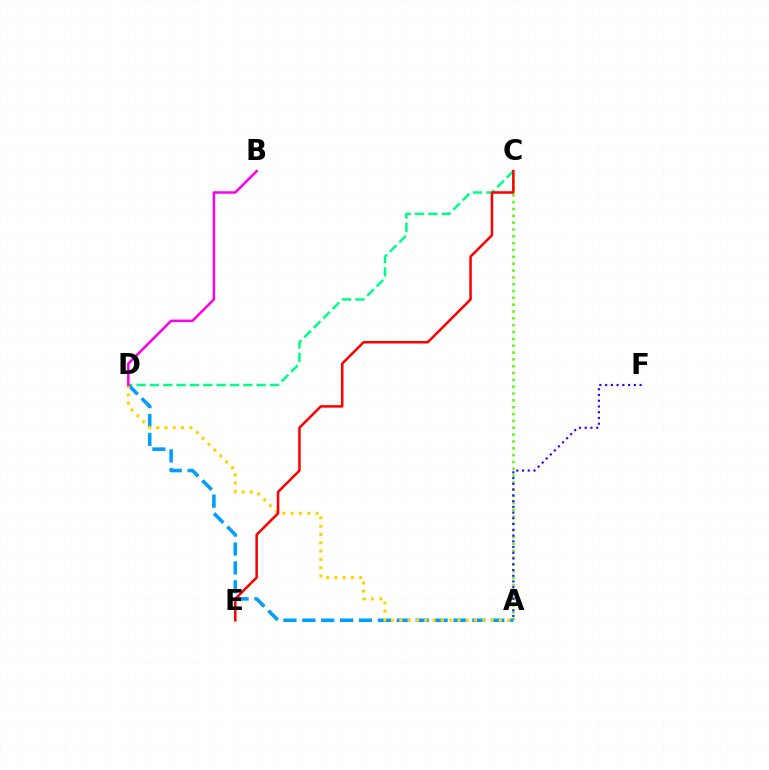{('C', 'D'): [{'color': '#00ff86', 'line_style': 'dashed', 'thickness': 1.81}], ('A', 'C'): [{'color': '#4fff00', 'line_style': 'dotted', 'thickness': 1.86}], ('A', 'D'): [{'color': '#009eff', 'line_style': 'dashed', 'thickness': 2.57}, {'color': '#ffd500', 'line_style': 'dotted', 'thickness': 2.25}], ('B', 'D'): [{'color': '#ff00ed', 'line_style': 'solid', 'thickness': 1.81}], ('A', 'F'): [{'color': '#3700ff', 'line_style': 'dotted', 'thickness': 1.56}], ('C', 'E'): [{'color': '#ff0000', 'line_style': 'solid', 'thickness': 1.82}]}